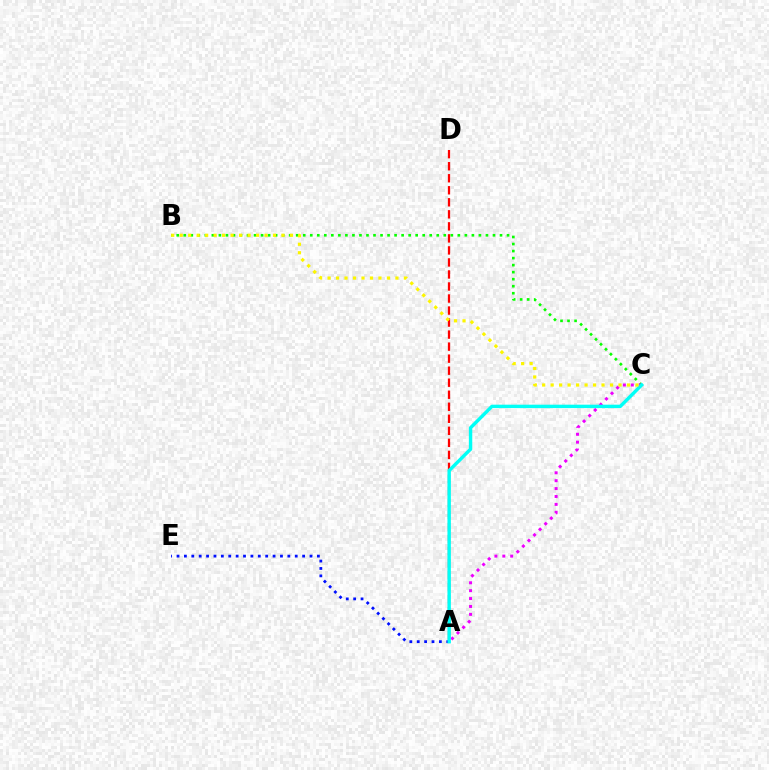{('B', 'C'): [{'color': '#08ff00', 'line_style': 'dotted', 'thickness': 1.91}, {'color': '#fcf500', 'line_style': 'dotted', 'thickness': 2.3}], ('A', 'D'): [{'color': '#ff0000', 'line_style': 'dashed', 'thickness': 1.63}], ('A', 'E'): [{'color': '#0010ff', 'line_style': 'dotted', 'thickness': 2.01}], ('A', 'C'): [{'color': '#ee00ff', 'line_style': 'dotted', 'thickness': 2.15}, {'color': '#00fff6', 'line_style': 'solid', 'thickness': 2.45}]}